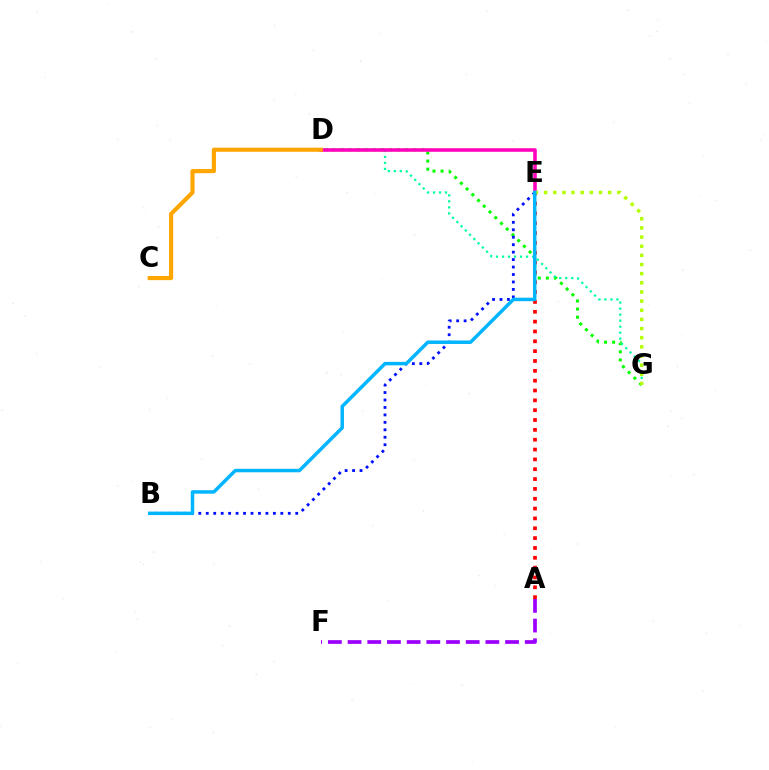{('D', 'G'): [{'color': '#08ff00', 'line_style': 'dotted', 'thickness': 2.2}, {'color': '#00ff9d', 'line_style': 'dotted', 'thickness': 1.63}], ('B', 'E'): [{'color': '#0010ff', 'line_style': 'dotted', 'thickness': 2.03}, {'color': '#00b5ff', 'line_style': 'solid', 'thickness': 2.51}], ('A', 'F'): [{'color': '#9b00ff', 'line_style': 'dashed', 'thickness': 2.67}], ('A', 'E'): [{'color': '#ff0000', 'line_style': 'dotted', 'thickness': 2.67}], ('D', 'E'): [{'color': '#ff00bd', 'line_style': 'solid', 'thickness': 2.56}], ('E', 'G'): [{'color': '#b3ff00', 'line_style': 'dotted', 'thickness': 2.49}], ('C', 'D'): [{'color': '#ffa500', 'line_style': 'solid', 'thickness': 2.98}]}